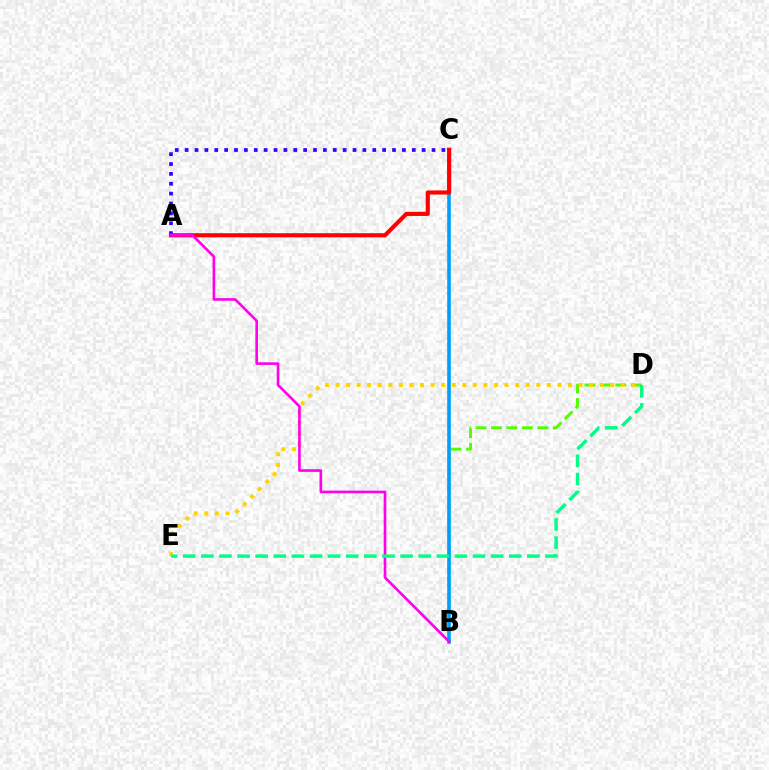{('B', 'D'): [{'color': '#4fff00', 'line_style': 'dashed', 'thickness': 2.1}], ('A', 'C'): [{'color': '#3700ff', 'line_style': 'dotted', 'thickness': 2.68}, {'color': '#ff0000', 'line_style': 'solid', 'thickness': 2.97}], ('B', 'C'): [{'color': '#009eff', 'line_style': 'solid', 'thickness': 2.59}], ('D', 'E'): [{'color': '#ffd500', 'line_style': 'dotted', 'thickness': 2.87}, {'color': '#00ff86', 'line_style': 'dashed', 'thickness': 2.46}], ('A', 'B'): [{'color': '#ff00ed', 'line_style': 'solid', 'thickness': 1.89}]}